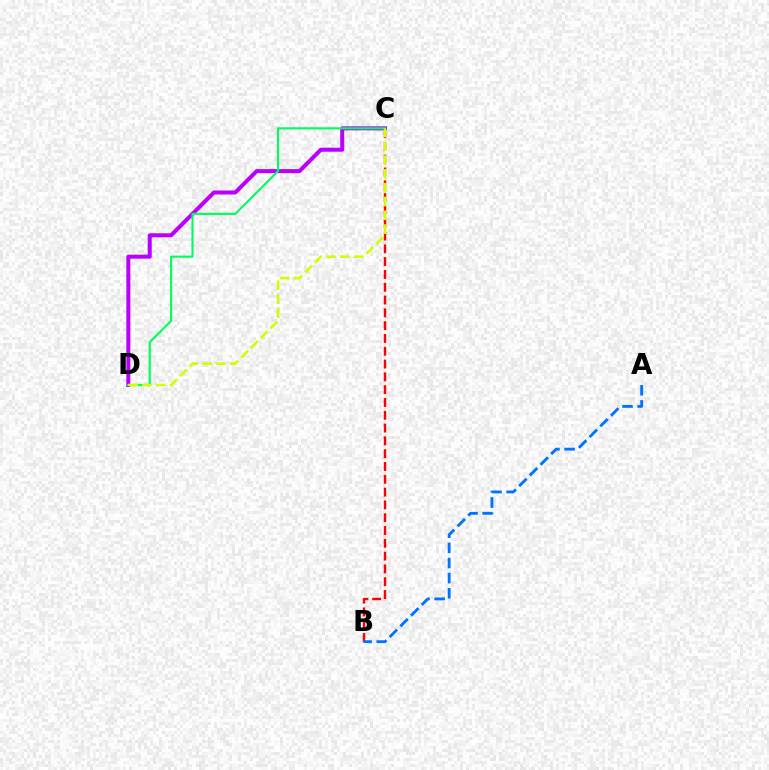{('C', 'D'): [{'color': '#b900ff', 'line_style': 'solid', 'thickness': 2.89}, {'color': '#00ff5c', 'line_style': 'solid', 'thickness': 1.54}, {'color': '#d1ff00', 'line_style': 'dashed', 'thickness': 1.88}], ('B', 'C'): [{'color': '#ff0000', 'line_style': 'dashed', 'thickness': 1.74}], ('A', 'B'): [{'color': '#0074ff', 'line_style': 'dashed', 'thickness': 2.06}]}